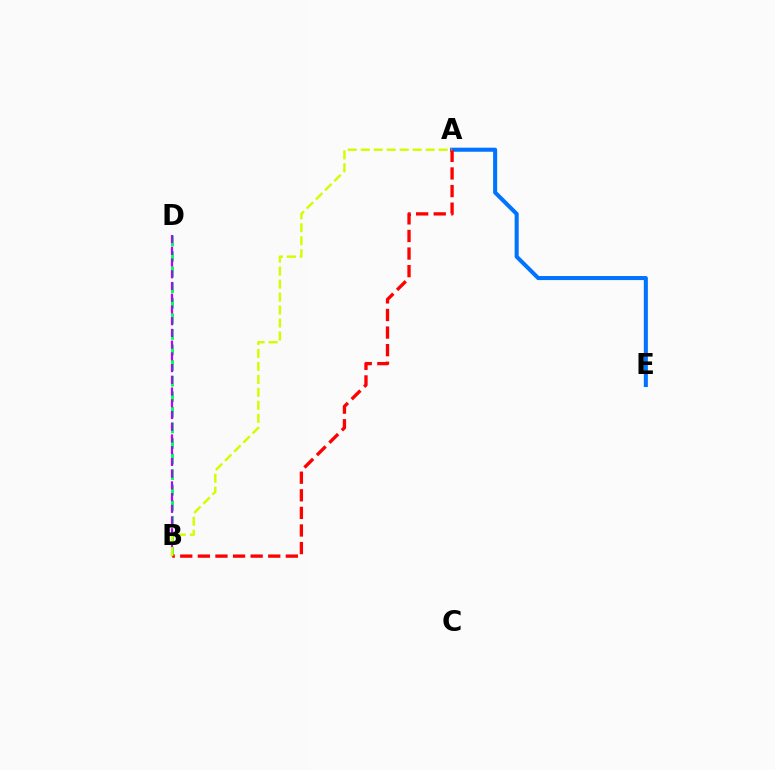{('A', 'E'): [{'color': '#0074ff', 'line_style': 'solid', 'thickness': 2.92}], ('B', 'D'): [{'color': '#00ff5c', 'line_style': 'dashed', 'thickness': 2.12}, {'color': '#b900ff', 'line_style': 'dashed', 'thickness': 1.59}], ('A', 'B'): [{'color': '#ff0000', 'line_style': 'dashed', 'thickness': 2.39}, {'color': '#d1ff00', 'line_style': 'dashed', 'thickness': 1.76}]}